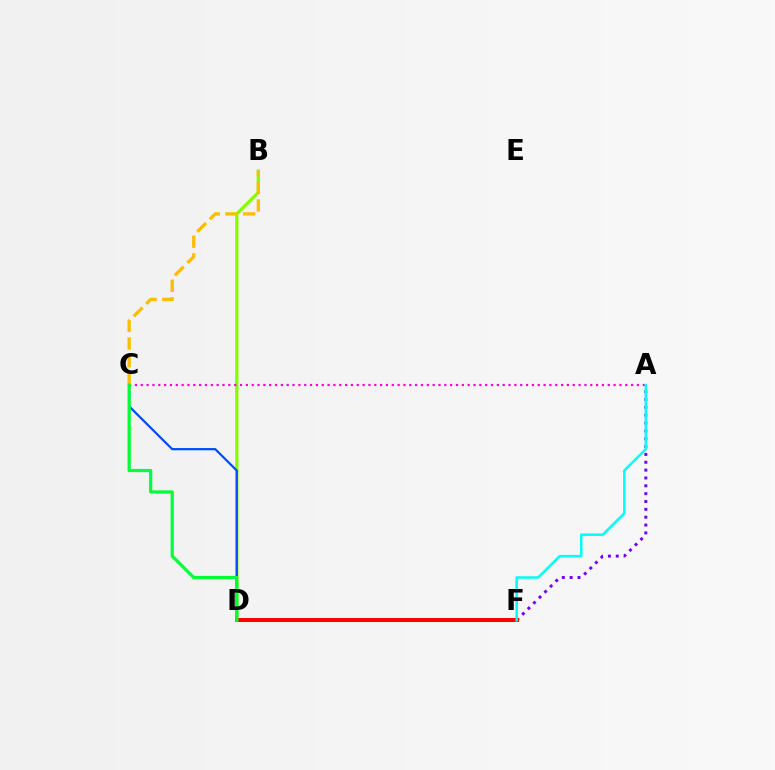{('B', 'D'): [{'color': '#84ff00', 'line_style': 'solid', 'thickness': 2.36}], ('C', 'D'): [{'color': '#004bff', 'line_style': 'solid', 'thickness': 1.6}, {'color': '#00ff39', 'line_style': 'solid', 'thickness': 2.31}], ('A', 'F'): [{'color': '#7200ff', 'line_style': 'dotted', 'thickness': 2.13}, {'color': '#00fff6', 'line_style': 'solid', 'thickness': 1.8}], ('D', 'F'): [{'color': '#ff0000', 'line_style': 'solid', 'thickness': 2.86}], ('A', 'C'): [{'color': '#ff00cf', 'line_style': 'dotted', 'thickness': 1.59}], ('B', 'C'): [{'color': '#ffbd00', 'line_style': 'dashed', 'thickness': 2.4}]}